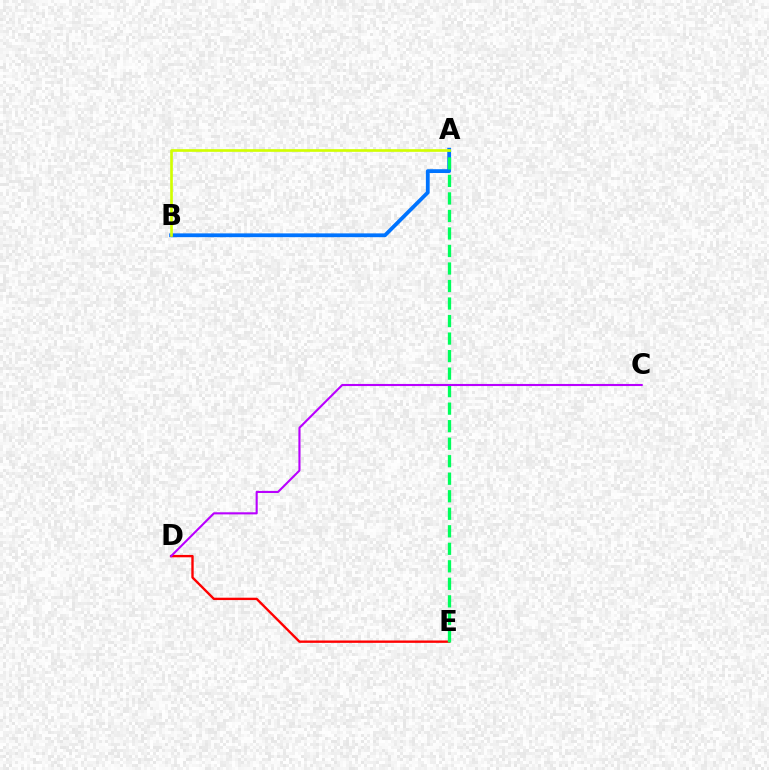{('A', 'B'): [{'color': '#0074ff', 'line_style': 'solid', 'thickness': 2.73}, {'color': '#d1ff00', 'line_style': 'solid', 'thickness': 1.92}], ('D', 'E'): [{'color': '#ff0000', 'line_style': 'solid', 'thickness': 1.71}], ('A', 'E'): [{'color': '#00ff5c', 'line_style': 'dashed', 'thickness': 2.38}], ('C', 'D'): [{'color': '#b900ff', 'line_style': 'solid', 'thickness': 1.51}]}